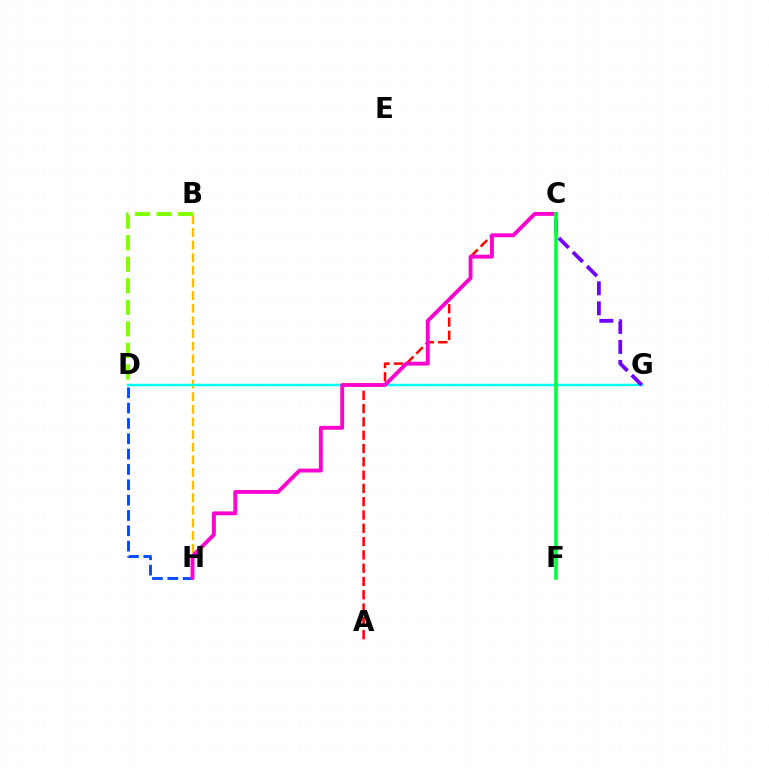{('B', 'H'): [{'color': '#ffbd00', 'line_style': 'dashed', 'thickness': 1.72}], ('B', 'D'): [{'color': '#84ff00', 'line_style': 'dashed', 'thickness': 2.93}], ('D', 'H'): [{'color': '#004bff', 'line_style': 'dashed', 'thickness': 2.08}], ('A', 'C'): [{'color': '#ff0000', 'line_style': 'dashed', 'thickness': 1.81}], ('D', 'G'): [{'color': '#00fff6', 'line_style': 'solid', 'thickness': 1.77}], ('C', 'G'): [{'color': '#7200ff', 'line_style': 'dashed', 'thickness': 2.72}], ('C', 'H'): [{'color': '#ff00cf', 'line_style': 'solid', 'thickness': 2.79}], ('C', 'F'): [{'color': '#00ff39', 'line_style': 'solid', 'thickness': 2.59}]}